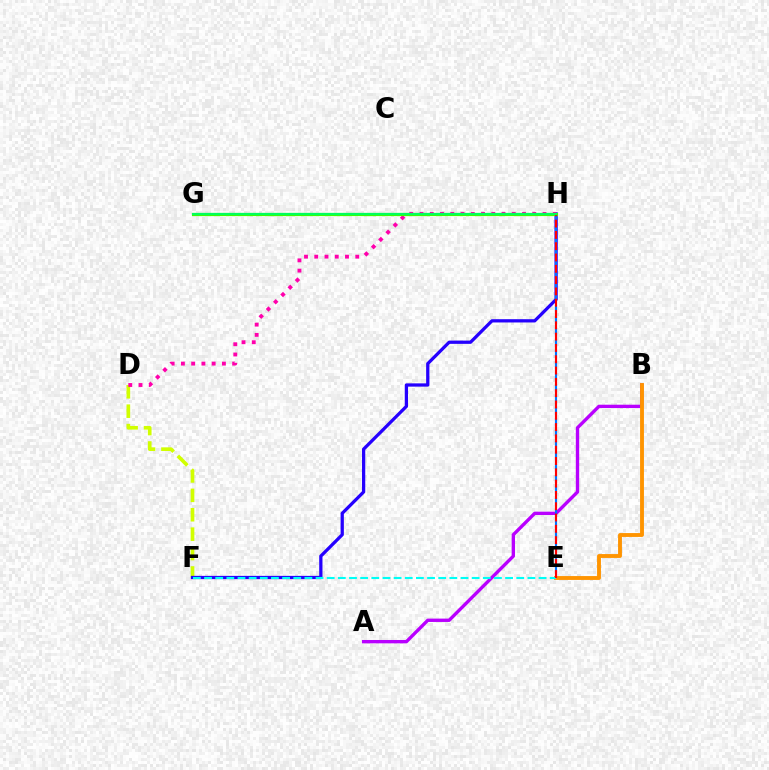{('A', 'B'): [{'color': '#b900ff', 'line_style': 'solid', 'thickness': 2.42}], ('D', 'F'): [{'color': '#d1ff00', 'line_style': 'dashed', 'thickness': 2.64}], ('B', 'E'): [{'color': '#ff9400', 'line_style': 'solid', 'thickness': 2.78}], ('F', 'H'): [{'color': '#2500ff', 'line_style': 'solid', 'thickness': 2.35}], ('E', 'H'): [{'color': '#0074ff', 'line_style': 'dashed', 'thickness': 1.54}, {'color': '#ff0000', 'line_style': 'dashed', 'thickness': 1.54}], ('E', 'F'): [{'color': '#00fff6', 'line_style': 'dashed', 'thickness': 1.51}], ('D', 'H'): [{'color': '#ff00ac', 'line_style': 'dotted', 'thickness': 2.78}], ('G', 'H'): [{'color': '#3dff00', 'line_style': 'solid', 'thickness': 2.27}, {'color': '#00ff5c', 'line_style': 'solid', 'thickness': 1.55}]}